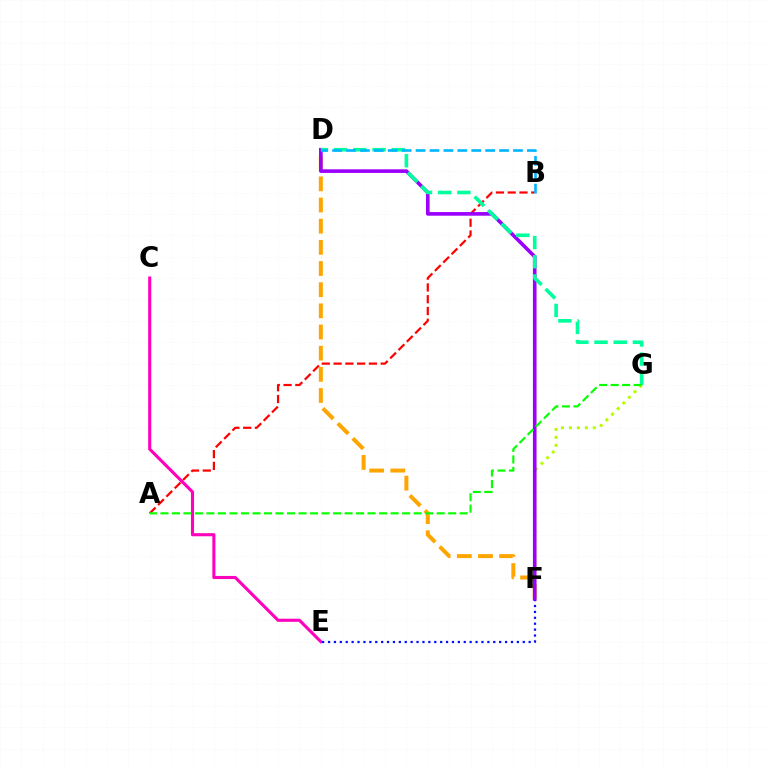{('F', 'G'): [{'color': '#b3ff00', 'line_style': 'dotted', 'thickness': 2.16}], ('C', 'E'): [{'color': '#ff00bd', 'line_style': 'solid', 'thickness': 2.23}], ('A', 'B'): [{'color': '#ff0000', 'line_style': 'dashed', 'thickness': 1.6}], ('E', 'F'): [{'color': '#0010ff', 'line_style': 'dotted', 'thickness': 1.6}], ('D', 'F'): [{'color': '#ffa500', 'line_style': 'dashed', 'thickness': 2.88}, {'color': '#9b00ff', 'line_style': 'solid', 'thickness': 2.62}], ('D', 'G'): [{'color': '#00ff9d', 'line_style': 'dashed', 'thickness': 2.61}], ('B', 'D'): [{'color': '#00b5ff', 'line_style': 'dashed', 'thickness': 1.89}], ('A', 'G'): [{'color': '#08ff00', 'line_style': 'dashed', 'thickness': 1.56}]}